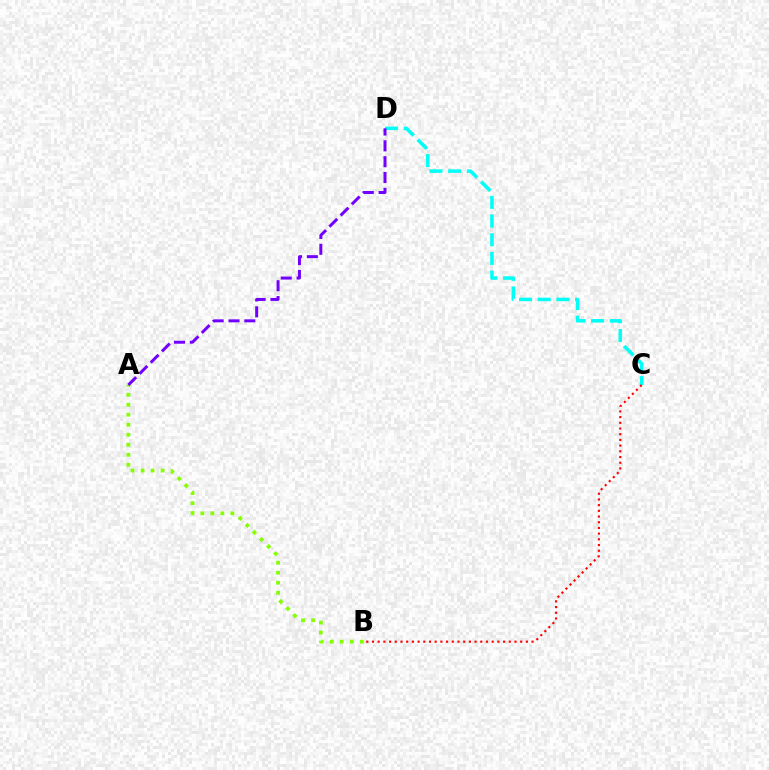{('C', 'D'): [{'color': '#00fff6', 'line_style': 'dashed', 'thickness': 2.54}], ('A', 'B'): [{'color': '#84ff00', 'line_style': 'dotted', 'thickness': 2.72}], ('A', 'D'): [{'color': '#7200ff', 'line_style': 'dashed', 'thickness': 2.15}], ('B', 'C'): [{'color': '#ff0000', 'line_style': 'dotted', 'thickness': 1.55}]}